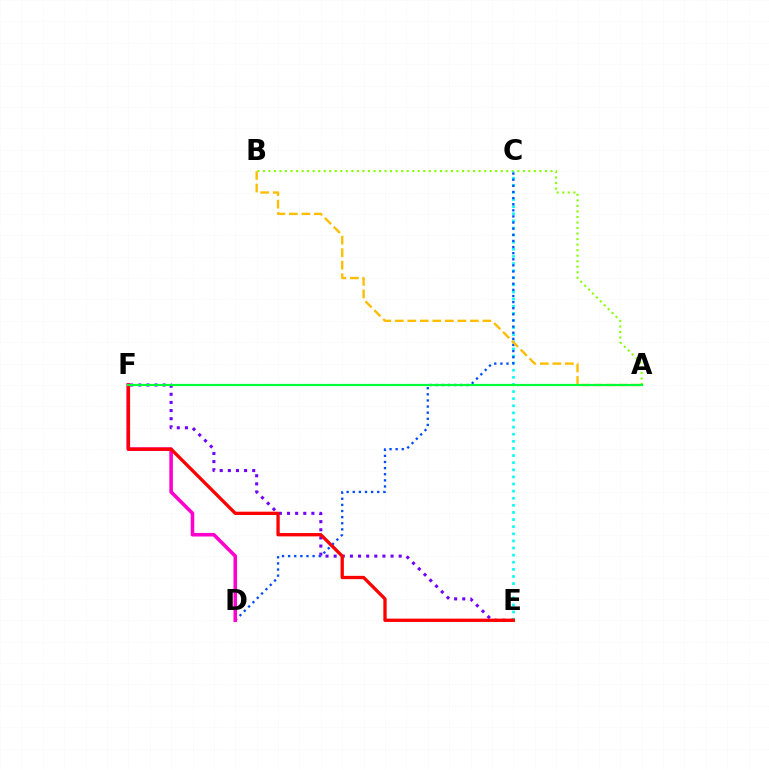{('A', 'B'): [{'color': '#84ff00', 'line_style': 'dotted', 'thickness': 1.5}, {'color': '#ffbd00', 'line_style': 'dashed', 'thickness': 1.7}], ('C', 'E'): [{'color': '#00fff6', 'line_style': 'dotted', 'thickness': 1.93}], ('C', 'D'): [{'color': '#004bff', 'line_style': 'dotted', 'thickness': 1.66}], ('D', 'F'): [{'color': '#ff00cf', 'line_style': 'solid', 'thickness': 2.57}], ('E', 'F'): [{'color': '#7200ff', 'line_style': 'dotted', 'thickness': 2.21}, {'color': '#ff0000', 'line_style': 'solid', 'thickness': 2.38}], ('A', 'F'): [{'color': '#00ff39', 'line_style': 'solid', 'thickness': 1.57}]}